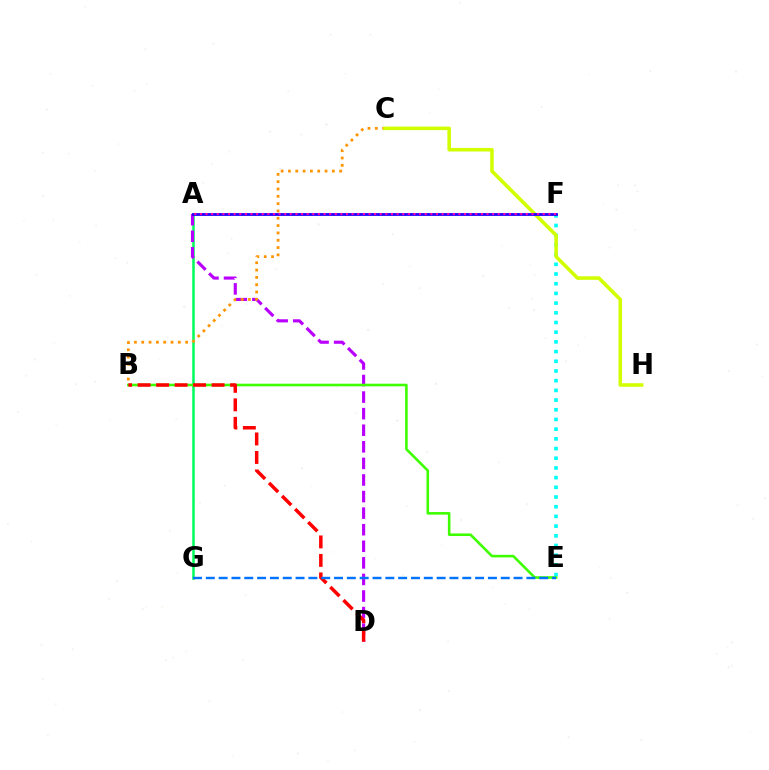{('A', 'G'): [{'color': '#00ff5c', 'line_style': 'solid', 'thickness': 1.81}], ('E', 'F'): [{'color': '#00fff6', 'line_style': 'dotted', 'thickness': 2.63}], ('A', 'D'): [{'color': '#b900ff', 'line_style': 'dashed', 'thickness': 2.25}], ('B', 'E'): [{'color': '#3dff00', 'line_style': 'solid', 'thickness': 1.86}], ('B', 'C'): [{'color': '#ff9400', 'line_style': 'dotted', 'thickness': 1.99}], ('B', 'D'): [{'color': '#ff0000', 'line_style': 'dashed', 'thickness': 2.51}], ('C', 'H'): [{'color': '#d1ff00', 'line_style': 'solid', 'thickness': 2.57}], ('E', 'G'): [{'color': '#0074ff', 'line_style': 'dashed', 'thickness': 1.74}], ('A', 'F'): [{'color': '#2500ff', 'line_style': 'solid', 'thickness': 2.02}, {'color': '#ff00ac', 'line_style': 'dotted', 'thickness': 1.53}]}